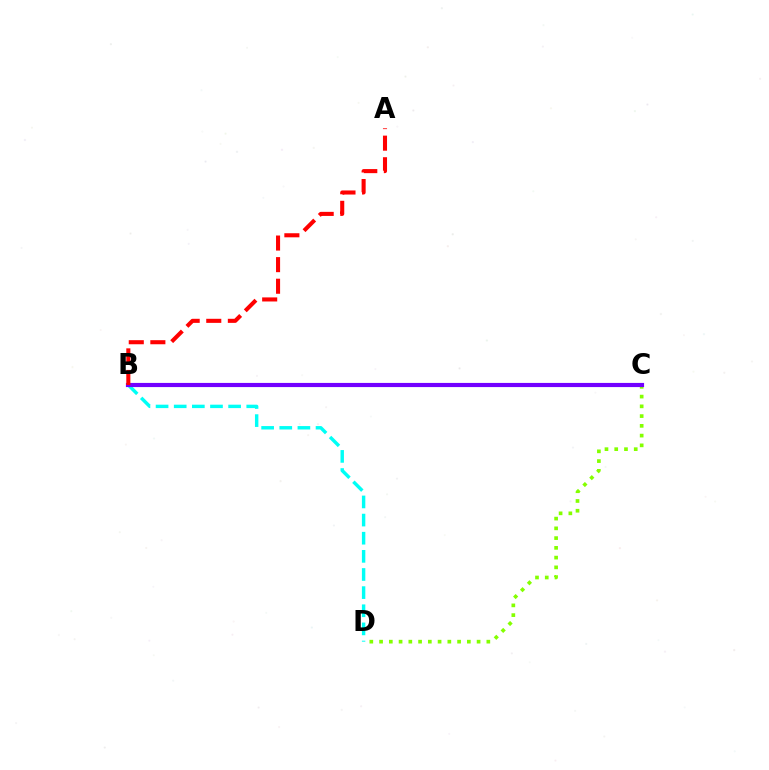{('C', 'D'): [{'color': '#84ff00', 'line_style': 'dotted', 'thickness': 2.65}], ('B', 'D'): [{'color': '#00fff6', 'line_style': 'dashed', 'thickness': 2.46}], ('B', 'C'): [{'color': '#7200ff', 'line_style': 'solid', 'thickness': 2.99}], ('A', 'B'): [{'color': '#ff0000', 'line_style': 'dashed', 'thickness': 2.93}]}